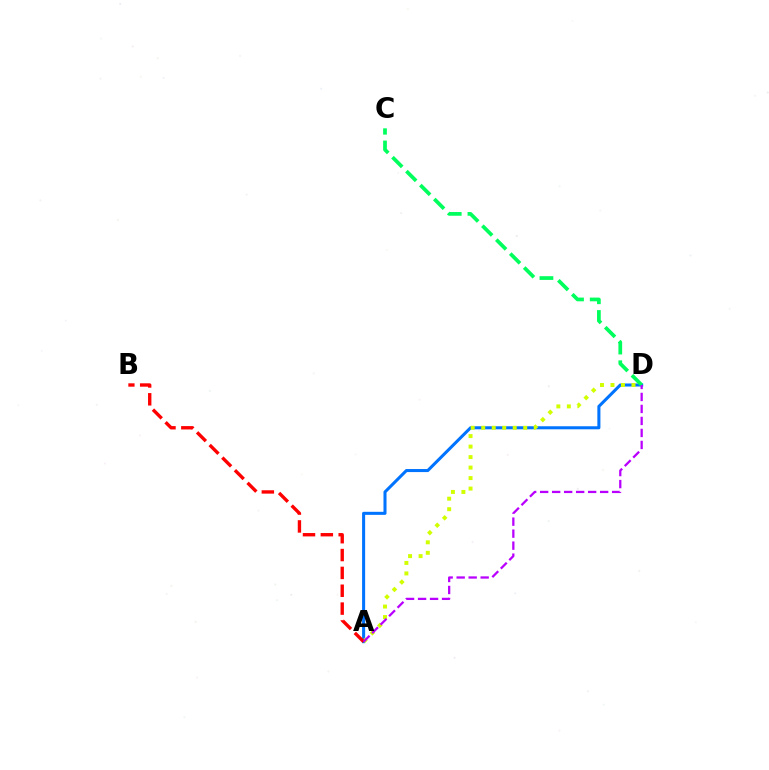{('A', 'D'): [{'color': '#0074ff', 'line_style': 'solid', 'thickness': 2.19}, {'color': '#d1ff00', 'line_style': 'dotted', 'thickness': 2.85}, {'color': '#b900ff', 'line_style': 'dashed', 'thickness': 1.63}], ('A', 'B'): [{'color': '#ff0000', 'line_style': 'dashed', 'thickness': 2.42}], ('C', 'D'): [{'color': '#00ff5c', 'line_style': 'dashed', 'thickness': 2.68}]}